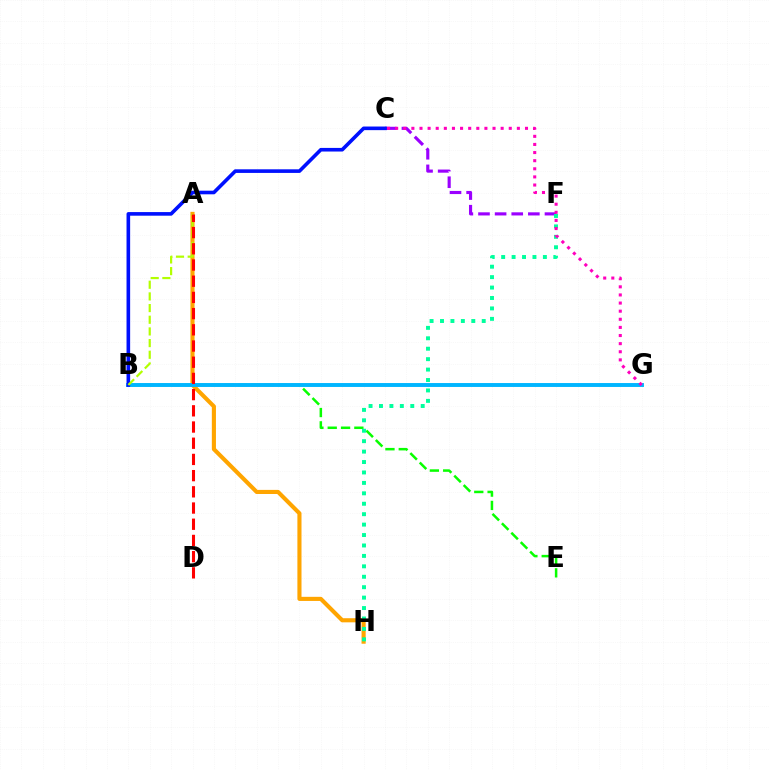{('C', 'F'): [{'color': '#9b00ff', 'line_style': 'dashed', 'thickness': 2.26}], ('B', 'E'): [{'color': '#08ff00', 'line_style': 'dashed', 'thickness': 1.81}], ('A', 'H'): [{'color': '#ffa500', 'line_style': 'solid', 'thickness': 2.96}], ('B', 'G'): [{'color': '#00b5ff', 'line_style': 'solid', 'thickness': 2.82}], ('F', 'H'): [{'color': '#00ff9d', 'line_style': 'dotted', 'thickness': 2.83}], ('B', 'C'): [{'color': '#0010ff', 'line_style': 'solid', 'thickness': 2.6}], ('A', 'B'): [{'color': '#b3ff00', 'line_style': 'dashed', 'thickness': 1.59}], ('C', 'G'): [{'color': '#ff00bd', 'line_style': 'dotted', 'thickness': 2.2}], ('A', 'D'): [{'color': '#ff0000', 'line_style': 'dashed', 'thickness': 2.2}]}